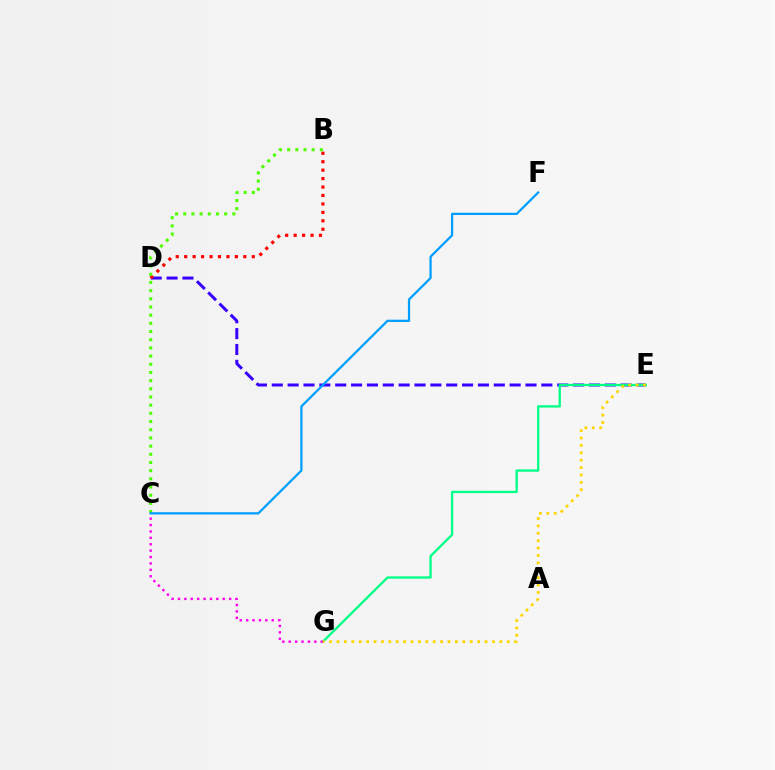{('D', 'E'): [{'color': '#3700ff', 'line_style': 'dashed', 'thickness': 2.15}], ('B', 'D'): [{'color': '#ff0000', 'line_style': 'dotted', 'thickness': 2.29}], ('E', 'G'): [{'color': '#00ff86', 'line_style': 'solid', 'thickness': 1.67}, {'color': '#ffd500', 'line_style': 'dotted', 'thickness': 2.01}], ('C', 'G'): [{'color': '#ff00ed', 'line_style': 'dotted', 'thickness': 1.74}], ('B', 'C'): [{'color': '#4fff00', 'line_style': 'dotted', 'thickness': 2.22}], ('C', 'F'): [{'color': '#009eff', 'line_style': 'solid', 'thickness': 1.62}]}